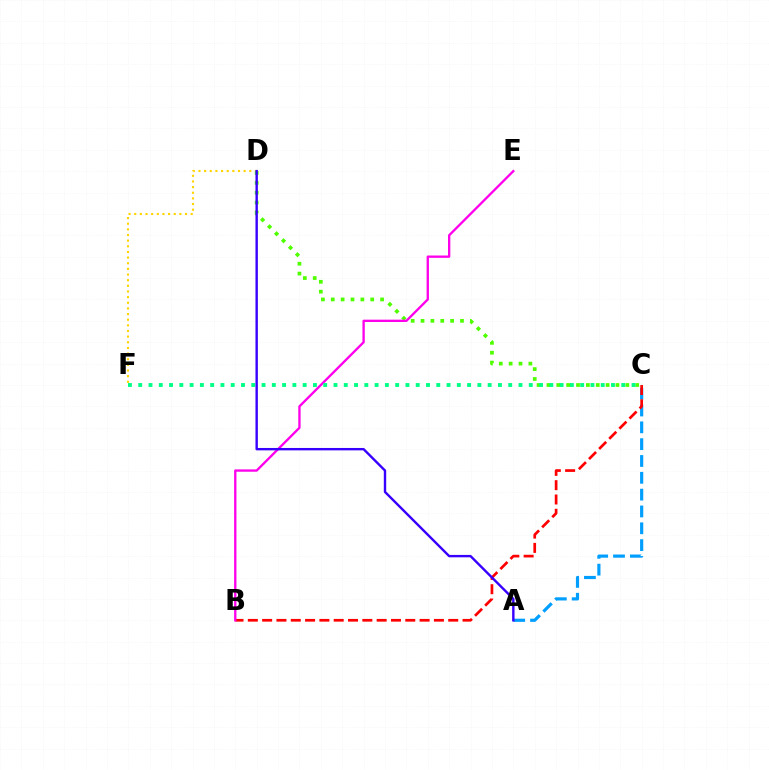{('A', 'C'): [{'color': '#009eff', 'line_style': 'dashed', 'thickness': 2.29}], ('D', 'F'): [{'color': '#ffd500', 'line_style': 'dotted', 'thickness': 1.53}], ('B', 'C'): [{'color': '#ff0000', 'line_style': 'dashed', 'thickness': 1.94}], ('C', 'D'): [{'color': '#4fff00', 'line_style': 'dotted', 'thickness': 2.68}], ('B', 'E'): [{'color': '#ff00ed', 'line_style': 'solid', 'thickness': 1.68}], ('C', 'F'): [{'color': '#00ff86', 'line_style': 'dotted', 'thickness': 2.79}], ('A', 'D'): [{'color': '#3700ff', 'line_style': 'solid', 'thickness': 1.72}]}